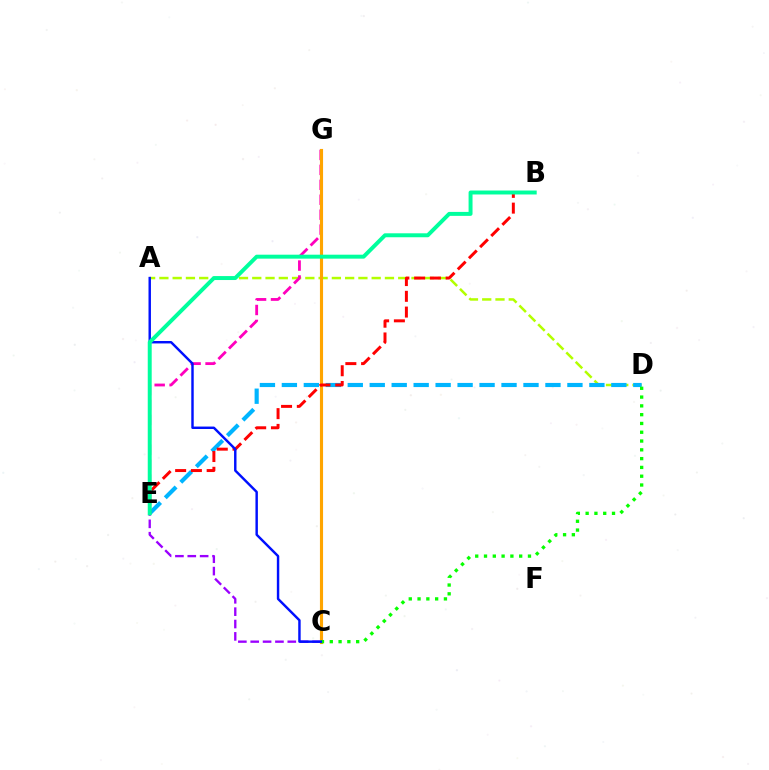{('A', 'D'): [{'color': '#b3ff00', 'line_style': 'dashed', 'thickness': 1.8}], ('E', 'G'): [{'color': '#ff00bd', 'line_style': 'dashed', 'thickness': 2.03}], ('C', 'E'): [{'color': '#9b00ff', 'line_style': 'dashed', 'thickness': 1.68}], ('D', 'E'): [{'color': '#00b5ff', 'line_style': 'dashed', 'thickness': 2.98}], ('C', 'G'): [{'color': '#ffa500', 'line_style': 'solid', 'thickness': 2.25}], ('C', 'D'): [{'color': '#08ff00', 'line_style': 'dotted', 'thickness': 2.39}], ('B', 'E'): [{'color': '#ff0000', 'line_style': 'dashed', 'thickness': 2.14}, {'color': '#00ff9d', 'line_style': 'solid', 'thickness': 2.85}], ('A', 'C'): [{'color': '#0010ff', 'line_style': 'solid', 'thickness': 1.76}]}